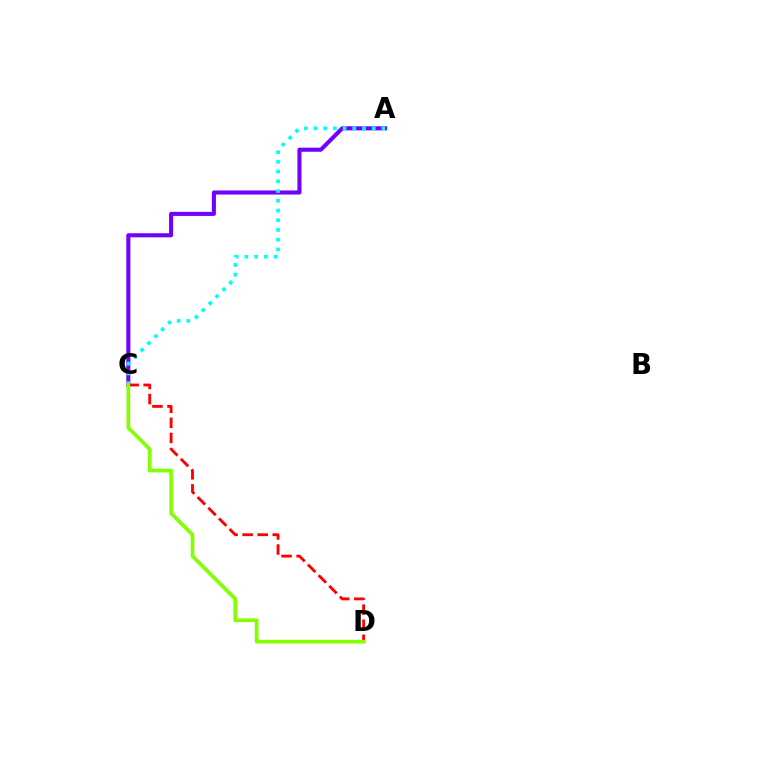{('A', 'C'): [{'color': '#7200ff', 'line_style': 'solid', 'thickness': 2.94}, {'color': '#00fff6', 'line_style': 'dotted', 'thickness': 2.64}], ('C', 'D'): [{'color': '#ff0000', 'line_style': 'dashed', 'thickness': 2.05}, {'color': '#84ff00', 'line_style': 'solid', 'thickness': 2.65}]}